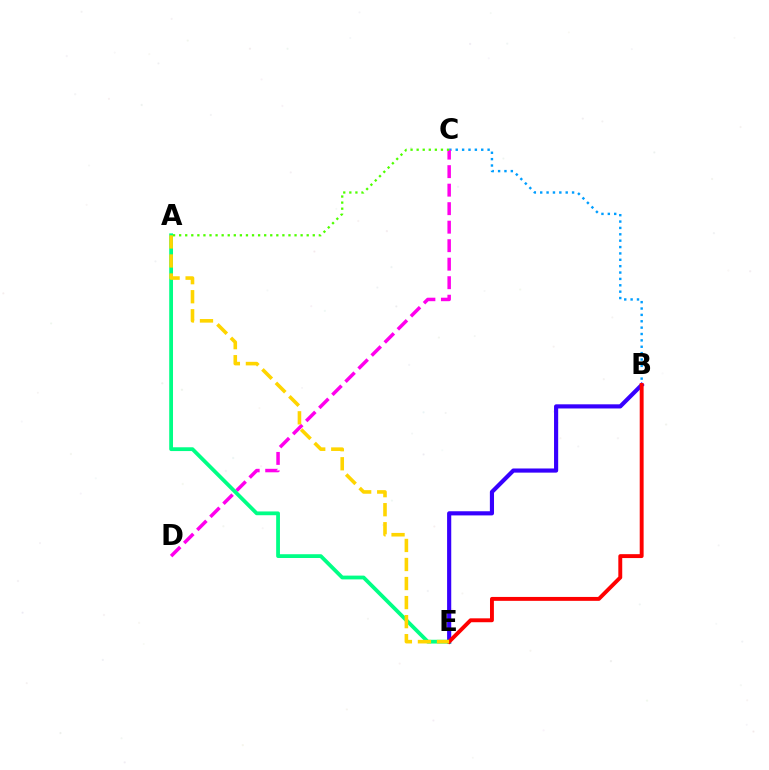{('B', 'C'): [{'color': '#009eff', 'line_style': 'dotted', 'thickness': 1.73}], ('C', 'D'): [{'color': '#ff00ed', 'line_style': 'dashed', 'thickness': 2.51}], ('B', 'E'): [{'color': '#3700ff', 'line_style': 'solid', 'thickness': 2.99}, {'color': '#ff0000', 'line_style': 'solid', 'thickness': 2.81}], ('A', 'C'): [{'color': '#4fff00', 'line_style': 'dotted', 'thickness': 1.65}], ('A', 'E'): [{'color': '#00ff86', 'line_style': 'solid', 'thickness': 2.72}, {'color': '#ffd500', 'line_style': 'dashed', 'thickness': 2.59}]}